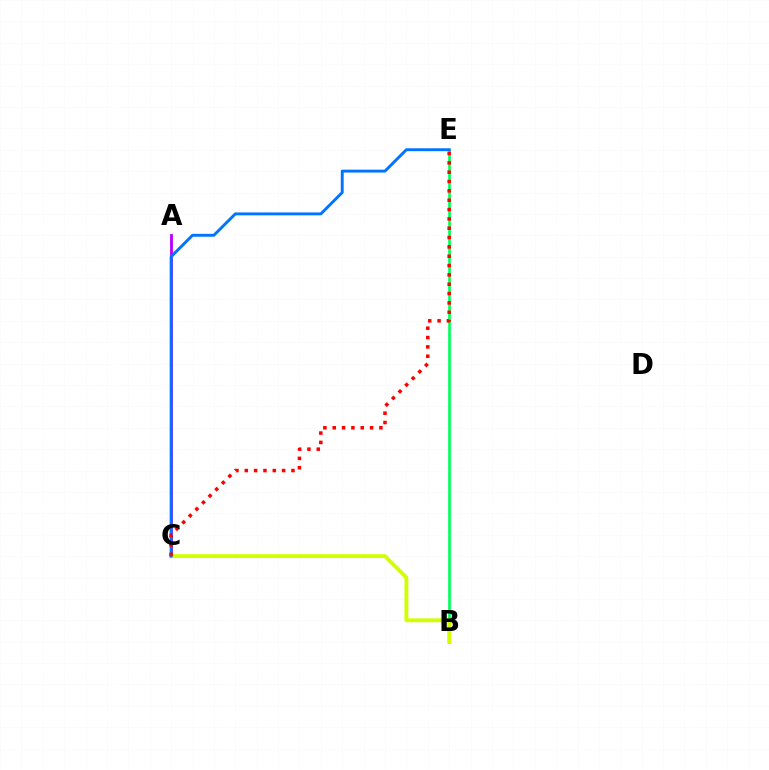{('B', 'E'): [{'color': '#00ff5c', 'line_style': 'solid', 'thickness': 1.92}], ('A', 'C'): [{'color': '#b900ff', 'line_style': 'solid', 'thickness': 2.03}], ('B', 'C'): [{'color': '#d1ff00', 'line_style': 'solid', 'thickness': 2.79}], ('C', 'E'): [{'color': '#0074ff', 'line_style': 'solid', 'thickness': 2.09}, {'color': '#ff0000', 'line_style': 'dotted', 'thickness': 2.54}]}